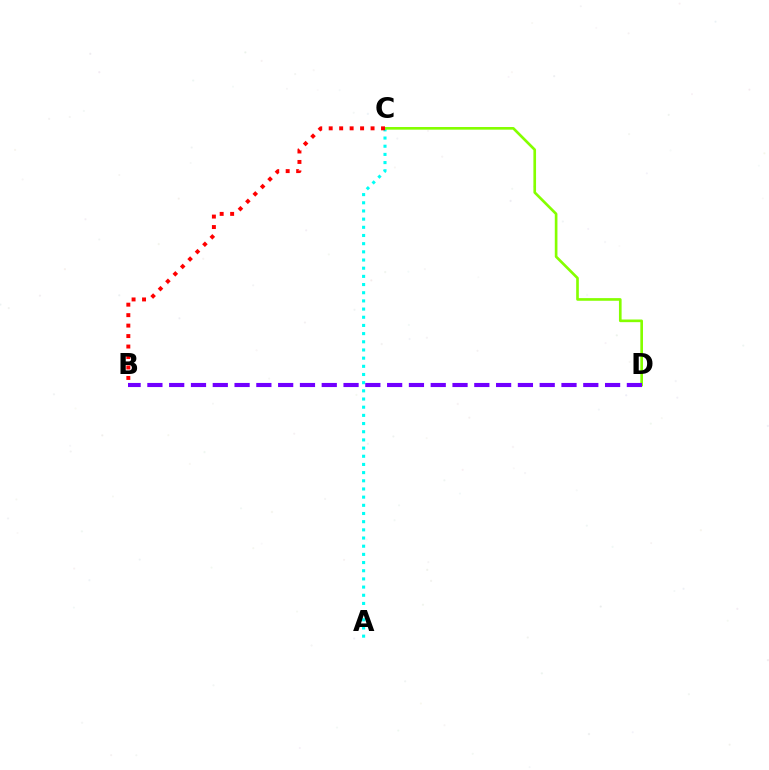{('A', 'C'): [{'color': '#00fff6', 'line_style': 'dotted', 'thickness': 2.22}], ('C', 'D'): [{'color': '#84ff00', 'line_style': 'solid', 'thickness': 1.91}], ('B', 'C'): [{'color': '#ff0000', 'line_style': 'dotted', 'thickness': 2.84}], ('B', 'D'): [{'color': '#7200ff', 'line_style': 'dashed', 'thickness': 2.96}]}